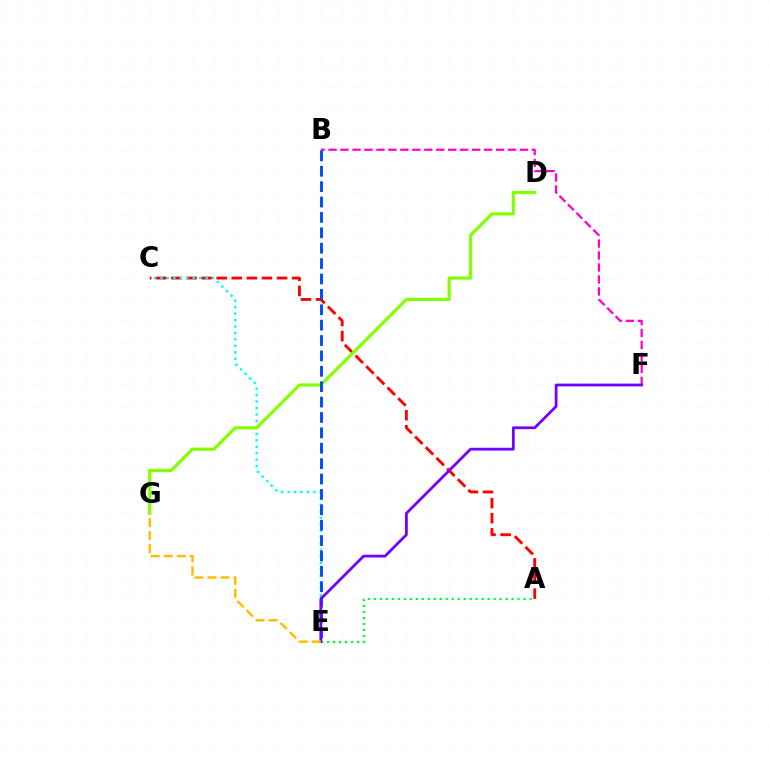{('A', 'E'): [{'color': '#00ff39', 'line_style': 'dotted', 'thickness': 1.63}], ('B', 'F'): [{'color': '#ff00cf', 'line_style': 'dashed', 'thickness': 1.63}], ('A', 'C'): [{'color': '#ff0000', 'line_style': 'dashed', 'thickness': 2.05}], ('C', 'E'): [{'color': '#00fff6', 'line_style': 'dotted', 'thickness': 1.75}], ('D', 'G'): [{'color': '#84ff00', 'line_style': 'solid', 'thickness': 2.3}], ('B', 'E'): [{'color': '#004bff', 'line_style': 'dashed', 'thickness': 2.09}], ('E', 'F'): [{'color': '#7200ff', 'line_style': 'solid', 'thickness': 2.0}], ('E', 'G'): [{'color': '#ffbd00', 'line_style': 'dashed', 'thickness': 1.77}]}